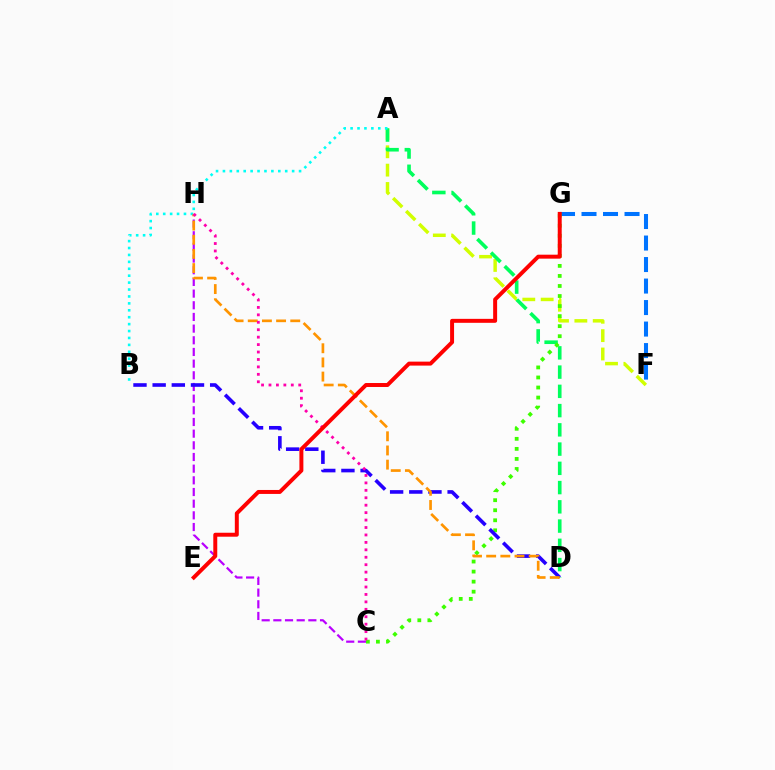{('C', 'H'): [{'color': '#b900ff', 'line_style': 'dashed', 'thickness': 1.59}, {'color': '#ff00ac', 'line_style': 'dotted', 'thickness': 2.02}], ('A', 'F'): [{'color': '#d1ff00', 'line_style': 'dashed', 'thickness': 2.49}], ('F', 'G'): [{'color': '#0074ff', 'line_style': 'dashed', 'thickness': 2.92}], ('A', 'D'): [{'color': '#00ff5c', 'line_style': 'dashed', 'thickness': 2.61}], ('C', 'G'): [{'color': '#3dff00', 'line_style': 'dotted', 'thickness': 2.73}], ('A', 'B'): [{'color': '#00fff6', 'line_style': 'dotted', 'thickness': 1.88}], ('B', 'D'): [{'color': '#2500ff', 'line_style': 'dashed', 'thickness': 2.6}], ('D', 'H'): [{'color': '#ff9400', 'line_style': 'dashed', 'thickness': 1.92}], ('E', 'G'): [{'color': '#ff0000', 'line_style': 'solid', 'thickness': 2.85}]}